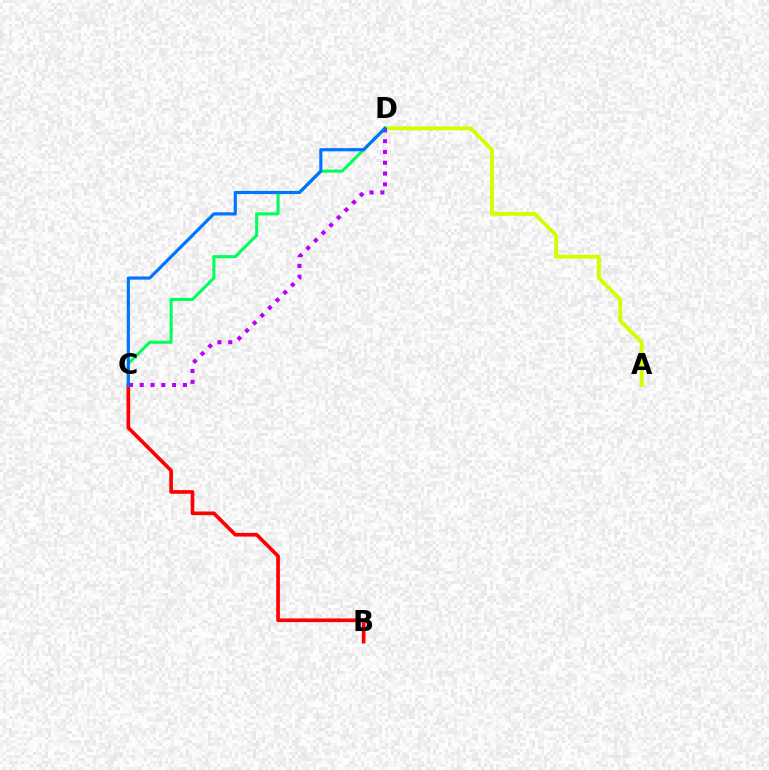{('A', 'D'): [{'color': '#d1ff00', 'line_style': 'solid', 'thickness': 2.79}], ('B', 'C'): [{'color': '#ff0000', 'line_style': 'solid', 'thickness': 2.64}], ('C', 'D'): [{'color': '#00ff5c', 'line_style': 'solid', 'thickness': 2.22}, {'color': '#b900ff', 'line_style': 'dotted', 'thickness': 2.93}, {'color': '#0074ff', 'line_style': 'solid', 'thickness': 2.28}]}